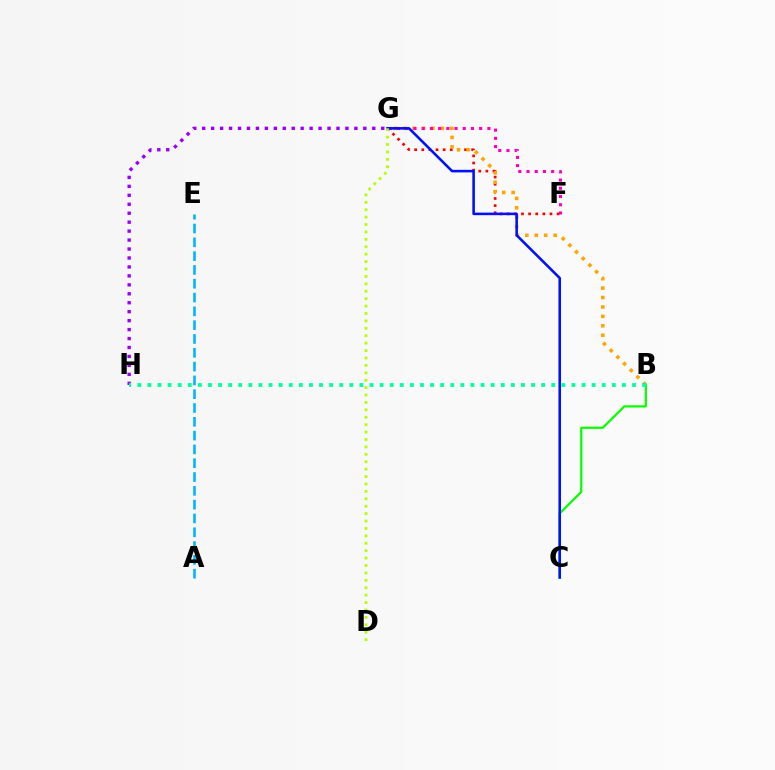{('F', 'G'): [{'color': '#ff0000', 'line_style': 'dotted', 'thickness': 1.94}, {'color': '#ff00bd', 'line_style': 'dotted', 'thickness': 2.23}], ('B', 'G'): [{'color': '#ffa500', 'line_style': 'dotted', 'thickness': 2.56}], ('B', 'C'): [{'color': '#08ff00', 'line_style': 'solid', 'thickness': 1.61}], ('G', 'H'): [{'color': '#9b00ff', 'line_style': 'dotted', 'thickness': 2.43}], ('B', 'H'): [{'color': '#00ff9d', 'line_style': 'dotted', 'thickness': 2.74}], ('C', 'G'): [{'color': '#0010ff', 'line_style': 'solid', 'thickness': 1.85}], ('D', 'G'): [{'color': '#b3ff00', 'line_style': 'dotted', 'thickness': 2.01}], ('A', 'E'): [{'color': '#00b5ff', 'line_style': 'dashed', 'thickness': 1.88}]}